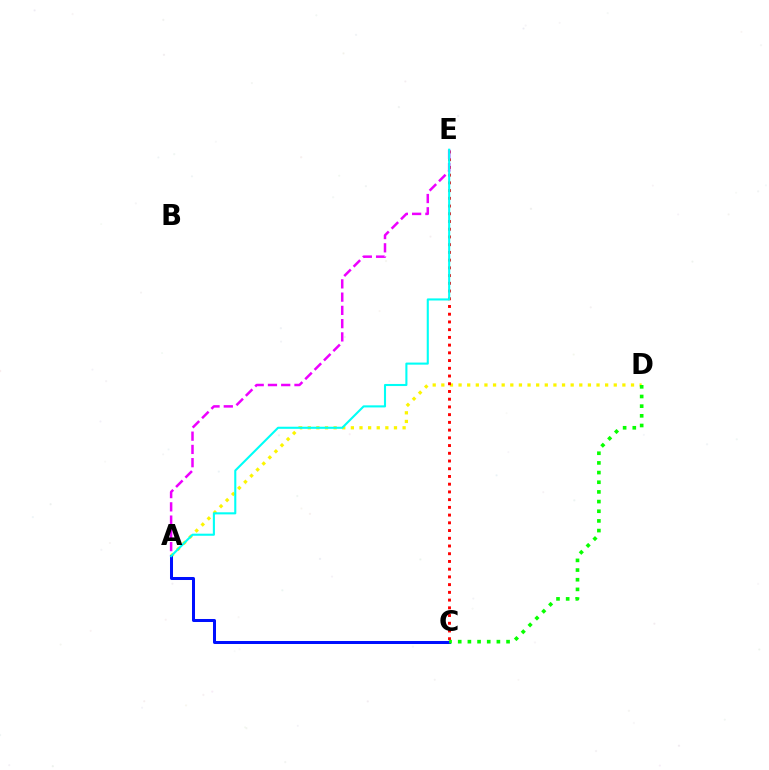{('A', 'D'): [{'color': '#fcf500', 'line_style': 'dotted', 'thickness': 2.34}], ('C', 'E'): [{'color': '#ff0000', 'line_style': 'dotted', 'thickness': 2.1}], ('A', 'E'): [{'color': '#ee00ff', 'line_style': 'dashed', 'thickness': 1.8}, {'color': '#00fff6', 'line_style': 'solid', 'thickness': 1.51}], ('A', 'C'): [{'color': '#0010ff', 'line_style': 'solid', 'thickness': 2.17}], ('C', 'D'): [{'color': '#08ff00', 'line_style': 'dotted', 'thickness': 2.63}]}